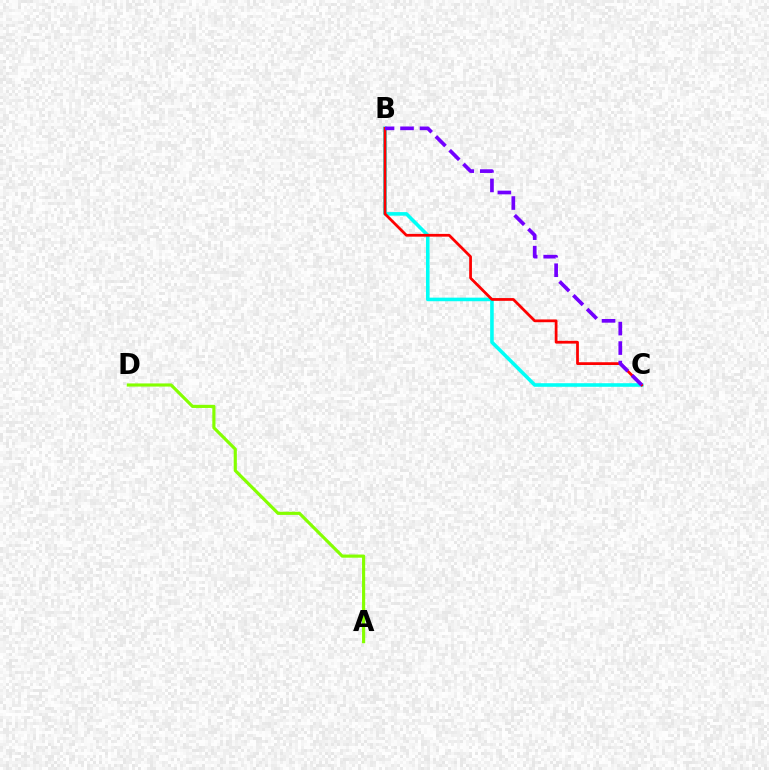{('B', 'C'): [{'color': '#00fff6', 'line_style': 'solid', 'thickness': 2.58}, {'color': '#ff0000', 'line_style': 'solid', 'thickness': 1.99}, {'color': '#7200ff', 'line_style': 'dashed', 'thickness': 2.65}], ('A', 'D'): [{'color': '#84ff00', 'line_style': 'solid', 'thickness': 2.27}]}